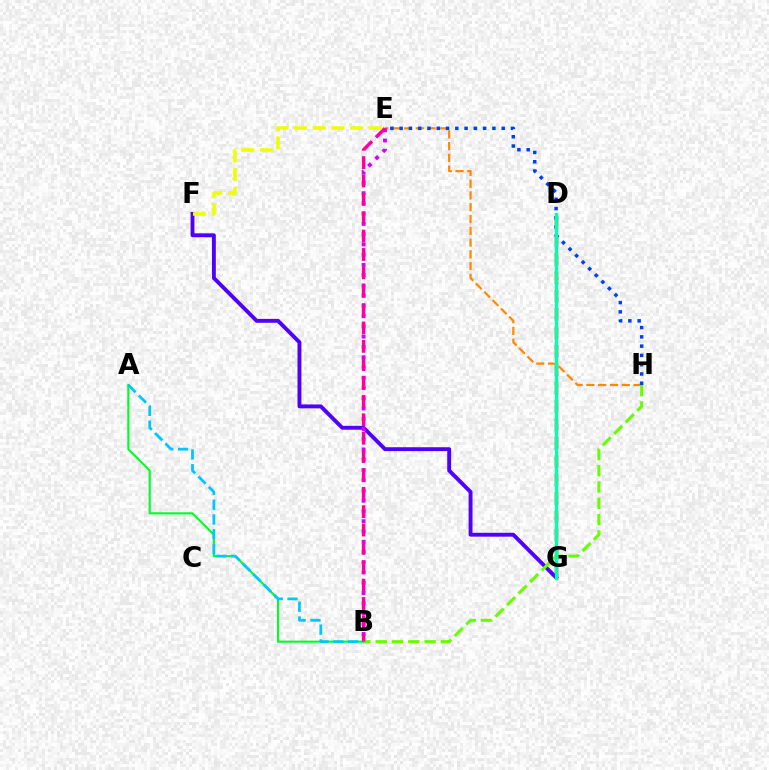{('A', 'B'): [{'color': '#00ff27', 'line_style': 'solid', 'thickness': 1.52}, {'color': '#00c7ff', 'line_style': 'dashed', 'thickness': 2.01}], ('D', 'G'): [{'color': '#ff0000', 'line_style': 'dashed', 'thickness': 2.5}, {'color': '#00ffaf', 'line_style': 'solid', 'thickness': 2.38}], ('E', 'H'): [{'color': '#ff8800', 'line_style': 'dashed', 'thickness': 1.6}, {'color': '#003fff', 'line_style': 'dotted', 'thickness': 2.52}], ('F', 'G'): [{'color': '#4f00ff', 'line_style': 'solid', 'thickness': 2.8}], ('B', 'E'): [{'color': '#d600ff', 'line_style': 'dotted', 'thickness': 2.79}, {'color': '#ff00a0', 'line_style': 'dashed', 'thickness': 2.5}], ('B', 'H'): [{'color': '#66ff00', 'line_style': 'dashed', 'thickness': 2.21}], ('E', 'F'): [{'color': '#eeff00', 'line_style': 'dashed', 'thickness': 2.54}]}